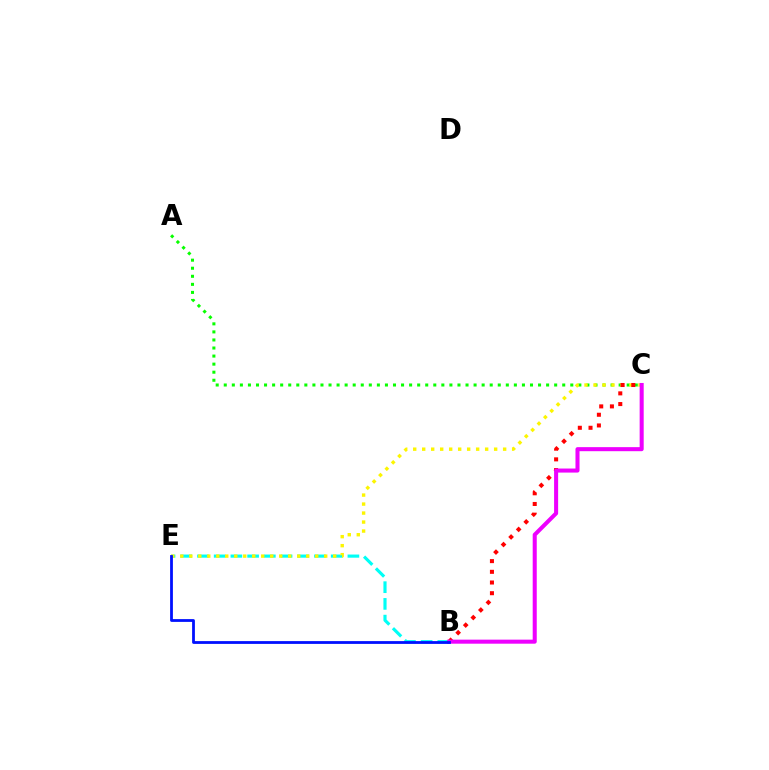{('B', 'E'): [{'color': '#00fff6', 'line_style': 'dashed', 'thickness': 2.27}, {'color': '#0010ff', 'line_style': 'solid', 'thickness': 2.01}], ('A', 'C'): [{'color': '#08ff00', 'line_style': 'dotted', 'thickness': 2.19}], ('C', 'E'): [{'color': '#fcf500', 'line_style': 'dotted', 'thickness': 2.44}], ('B', 'C'): [{'color': '#ff0000', 'line_style': 'dotted', 'thickness': 2.91}, {'color': '#ee00ff', 'line_style': 'solid', 'thickness': 2.91}]}